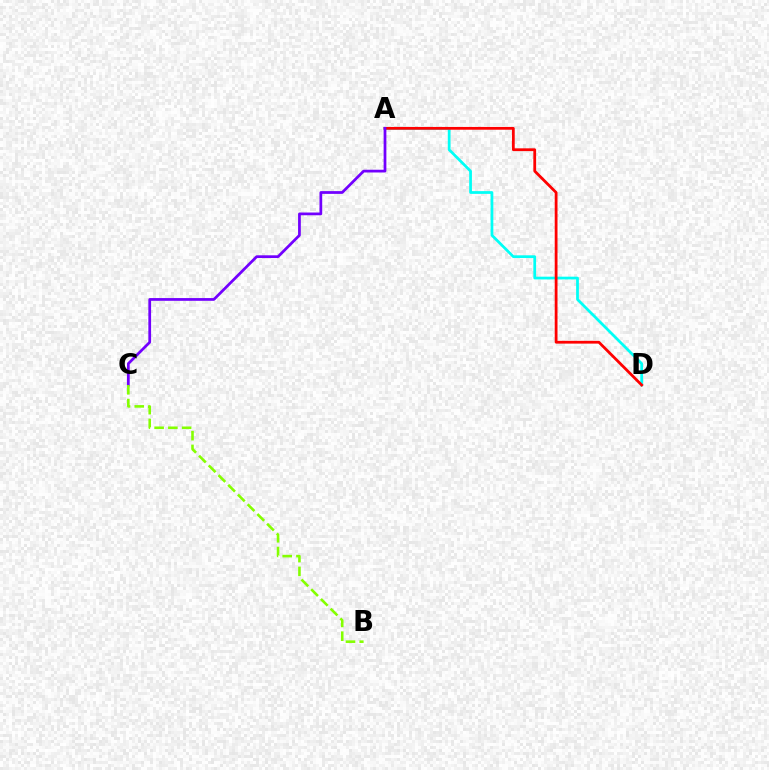{('A', 'D'): [{'color': '#00fff6', 'line_style': 'solid', 'thickness': 1.97}, {'color': '#ff0000', 'line_style': 'solid', 'thickness': 2.0}], ('A', 'C'): [{'color': '#7200ff', 'line_style': 'solid', 'thickness': 1.98}], ('B', 'C'): [{'color': '#84ff00', 'line_style': 'dashed', 'thickness': 1.87}]}